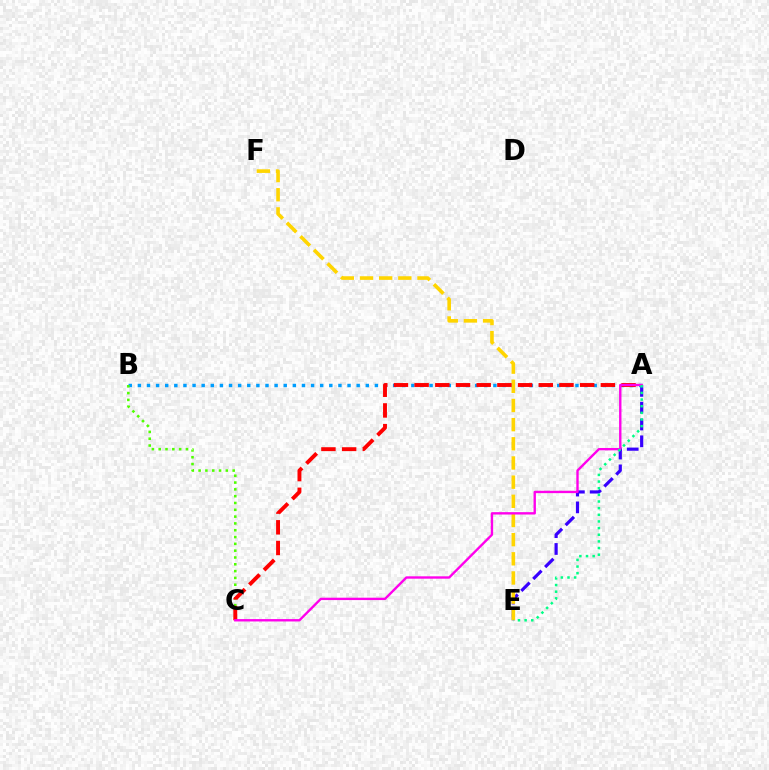{('A', 'E'): [{'color': '#3700ff', 'line_style': 'dashed', 'thickness': 2.28}, {'color': '#00ff86', 'line_style': 'dotted', 'thickness': 1.81}], ('A', 'B'): [{'color': '#009eff', 'line_style': 'dotted', 'thickness': 2.48}], ('E', 'F'): [{'color': '#ffd500', 'line_style': 'dashed', 'thickness': 2.6}], ('B', 'C'): [{'color': '#4fff00', 'line_style': 'dotted', 'thickness': 1.85}], ('A', 'C'): [{'color': '#ff0000', 'line_style': 'dashed', 'thickness': 2.81}, {'color': '#ff00ed', 'line_style': 'solid', 'thickness': 1.71}]}